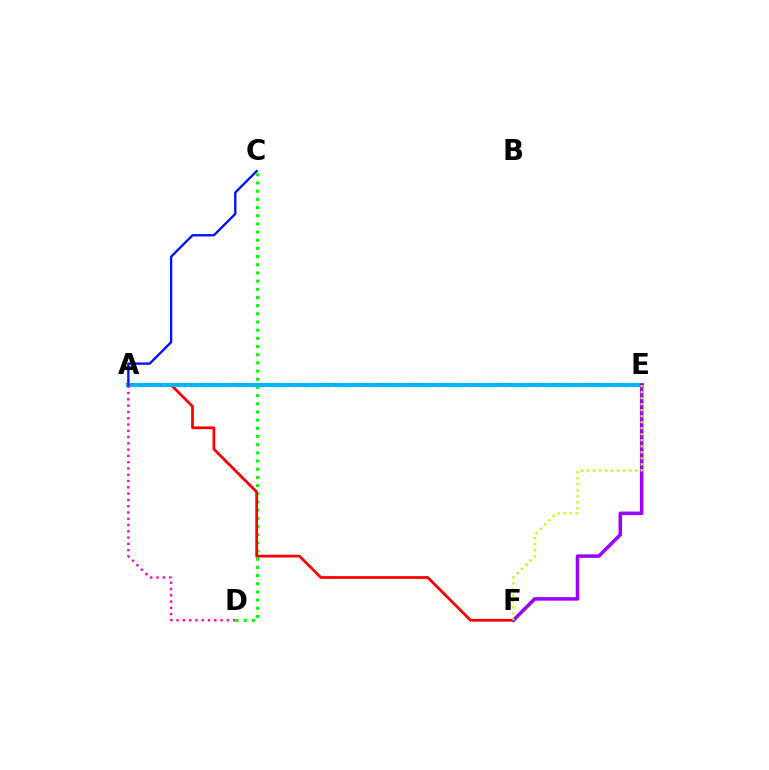{('C', 'D'): [{'color': '#08ff00', 'line_style': 'dotted', 'thickness': 2.22}], ('A', 'E'): [{'color': '#ffa500', 'line_style': 'dashed', 'thickness': 2.24}, {'color': '#00ff9d', 'line_style': 'dotted', 'thickness': 2.99}, {'color': '#00b5ff', 'line_style': 'solid', 'thickness': 2.88}], ('A', 'F'): [{'color': '#ff0000', 'line_style': 'solid', 'thickness': 1.98}], ('A', 'C'): [{'color': '#0010ff', 'line_style': 'solid', 'thickness': 1.68}], ('E', 'F'): [{'color': '#9b00ff', 'line_style': 'solid', 'thickness': 2.53}, {'color': '#b3ff00', 'line_style': 'dotted', 'thickness': 1.63}], ('A', 'D'): [{'color': '#ff00bd', 'line_style': 'dotted', 'thickness': 1.71}]}